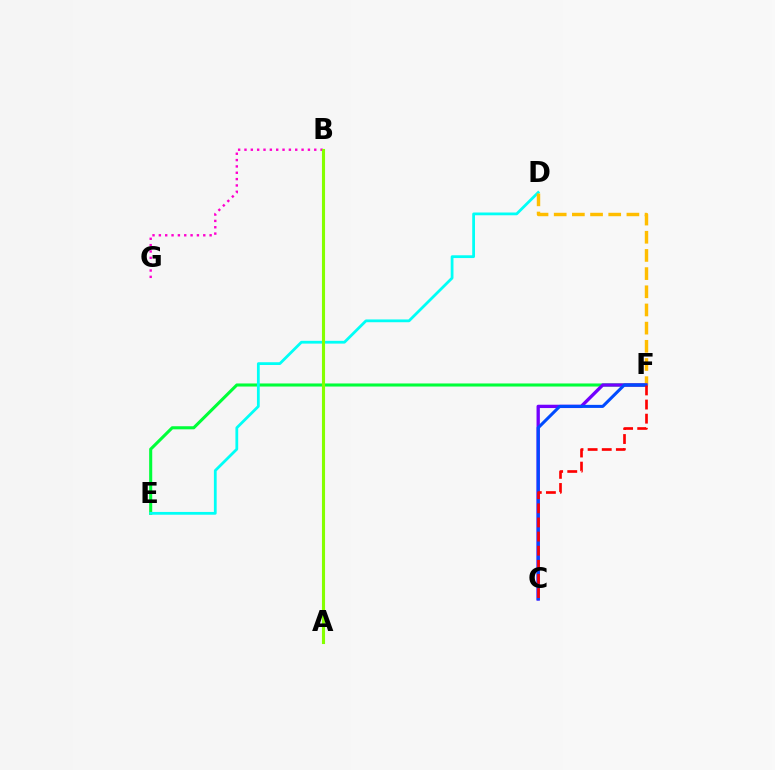{('E', 'F'): [{'color': '#00ff39', 'line_style': 'solid', 'thickness': 2.21}], ('D', 'E'): [{'color': '#00fff6', 'line_style': 'solid', 'thickness': 2.0}], ('D', 'F'): [{'color': '#ffbd00', 'line_style': 'dashed', 'thickness': 2.47}], ('B', 'G'): [{'color': '#ff00cf', 'line_style': 'dotted', 'thickness': 1.72}], ('A', 'B'): [{'color': '#84ff00', 'line_style': 'solid', 'thickness': 2.23}], ('C', 'F'): [{'color': '#7200ff', 'line_style': 'solid', 'thickness': 2.39}, {'color': '#004bff', 'line_style': 'solid', 'thickness': 2.2}, {'color': '#ff0000', 'line_style': 'dashed', 'thickness': 1.92}]}